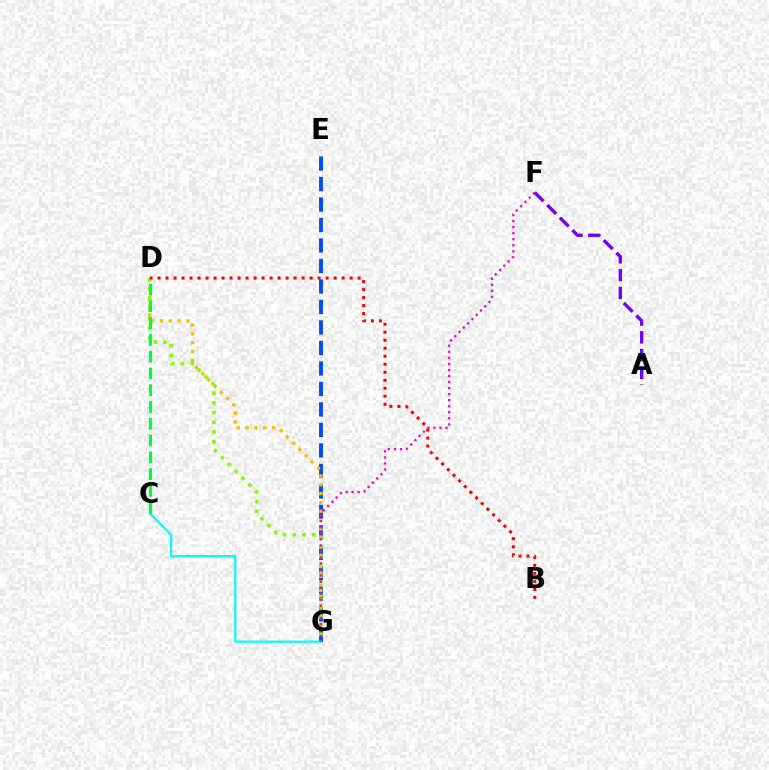{('E', 'G'): [{'color': '#004bff', 'line_style': 'dashed', 'thickness': 2.78}], ('D', 'G'): [{'color': '#ffbd00', 'line_style': 'dotted', 'thickness': 2.39}, {'color': '#84ff00', 'line_style': 'dotted', 'thickness': 2.64}], ('C', 'G'): [{'color': '#00fff6', 'line_style': 'solid', 'thickness': 1.56}], ('C', 'D'): [{'color': '#00ff39', 'line_style': 'dashed', 'thickness': 2.28}], ('F', 'G'): [{'color': '#ff00cf', 'line_style': 'dotted', 'thickness': 1.64}], ('B', 'D'): [{'color': '#ff0000', 'line_style': 'dotted', 'thickness': 2.17}], ('A', 'F'): [{'color': '#7200ff', 'line_style': 'dashed', 'thickness': 2.41}]}